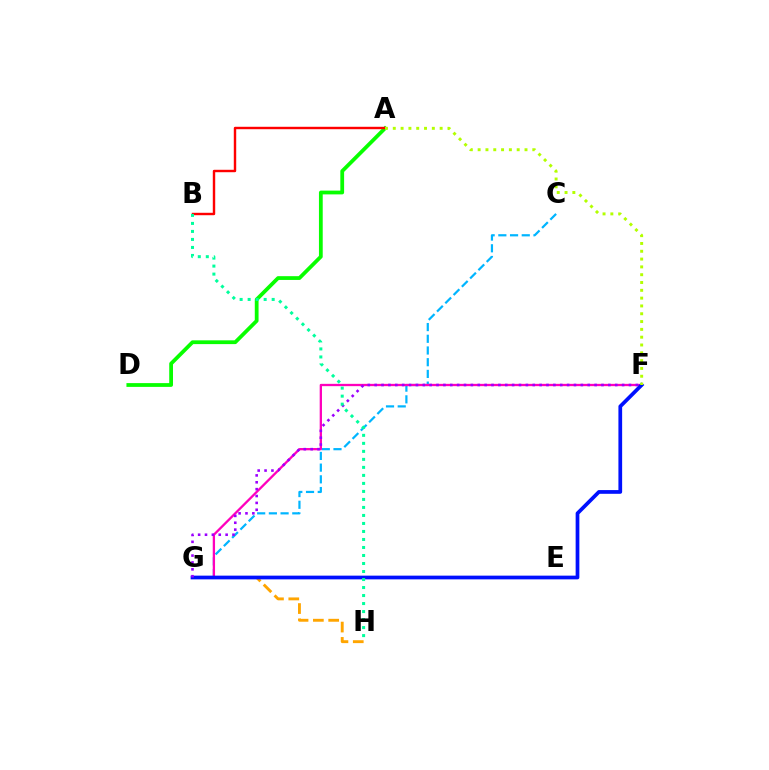{('A', 'D'): [{'color': '#08ff00', 'line_style': 'solid', 'thickness': 2.72}], ('C', 'G'): [{'color': '#00b5ff', 'line_style': 'dashed', 'thickness': 1.59}], ('G', 'H'): [{'color': '#ffa500', 'line_style': 'dashed', 'thickness': 2.08}], ('F', 'G'): [{'color': '#ff00bd', 'line_style': 'solid', 'thickness': 1.66}, {'color': '#0010ff', 'line_style': 'solid', 'thickness': 2.68}, {'color': '#9b00ff', 'line_style': 'dotted', 'thickness': 1.87}], ('A', 'B'): [{'color': '#ff0000', 'line_style': 'solid', 'thickness': 1.74}], ('A', 'F'): [{'color': '#b3ff00', 'line_style': 'dotted', 'thickness': 2.12}], ('B', 'H'): [{'color': '#00ff9d', 'line_style': 'dotted', 'thickness': 2.18}]}